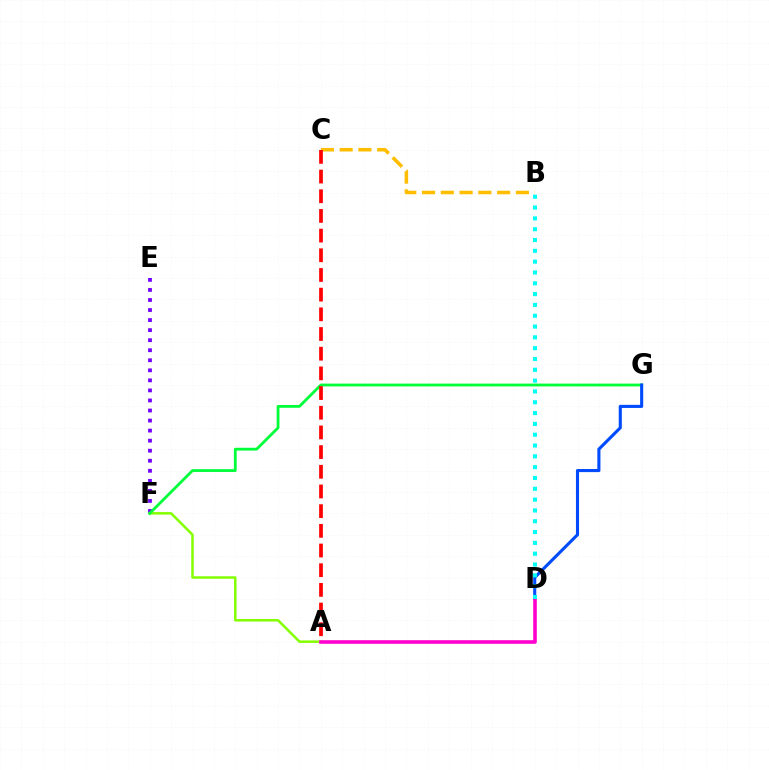{('B', 'C'): [{'color': '#ffbd00', 'line_style': 'dashed', 'thickness': 2.55}], ('E', 'F'): [{'color': '#7200ff', 'line_style': 'dotted', 'thickness': 2.73}], ('A', 'F'): [{'color': '#84ff00', 'line_style': 'solid', 'thickness': 1.81}], ('F', 'G'): [{'color': '#00ff39', 'line_style': 'solid', 'thickness': 2.01}], ('D', 'G'): [{'color': '#004bff', 'line_style': 'solid', 'thickness': 2.23}], ('A', 'D'): [{'color': '#ff00cf', 'line_style': 'solid', 'thickness': 2.58}], ('A', 'C'): [{'color': '#ff0000', 'line_style': 'dashed', 'thickness': 2.67}], ('B', 'D'): [{'color': '#00fff6', 'line_style': 'dotted', 'thickness': 2.94}]}